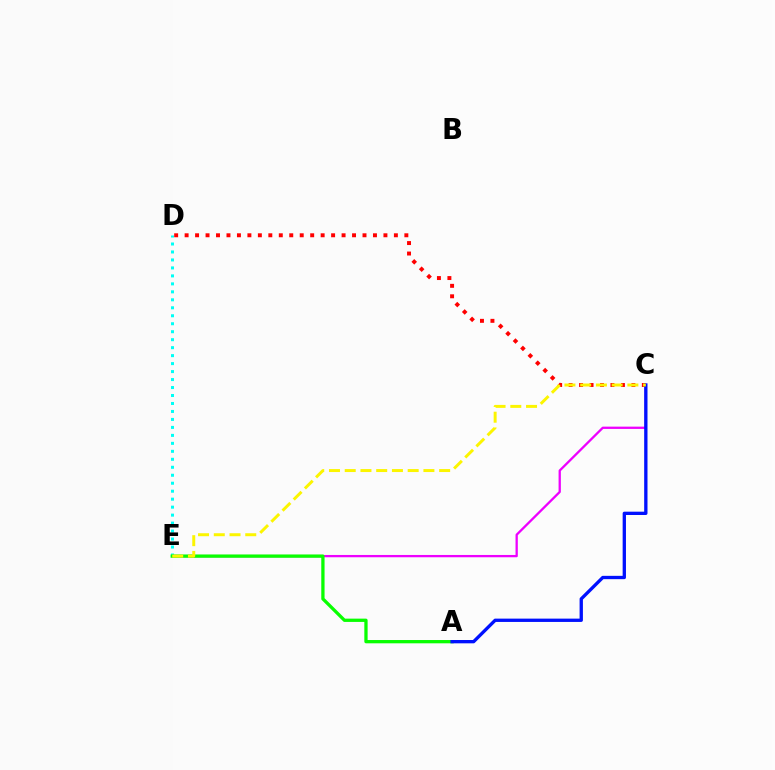{('D', 'E'): [{'color': '#00fff6', 'line_style': 'dotted', 'thickness': 2.17}], ('C', 'E'): [{'color': '#ee00ff', 'line_style': 'solid', 'thickness': 1.65}, {'color': '#fcf500', 'line_style': 'dashed', 'thickness': 2.14}], ('A', 'E'): [{'color': '#08ff00', 'line_style': 'solid', 'thickness': 2.36}], ('C', 'D'): [{'color': '#ff0000', 'line_style': 'dotted', 'thickness': 2.84}], ('A', 'C'): [{'color': '#0010ff', 'line_style': 'solid', 'thickness': 2.39}]}